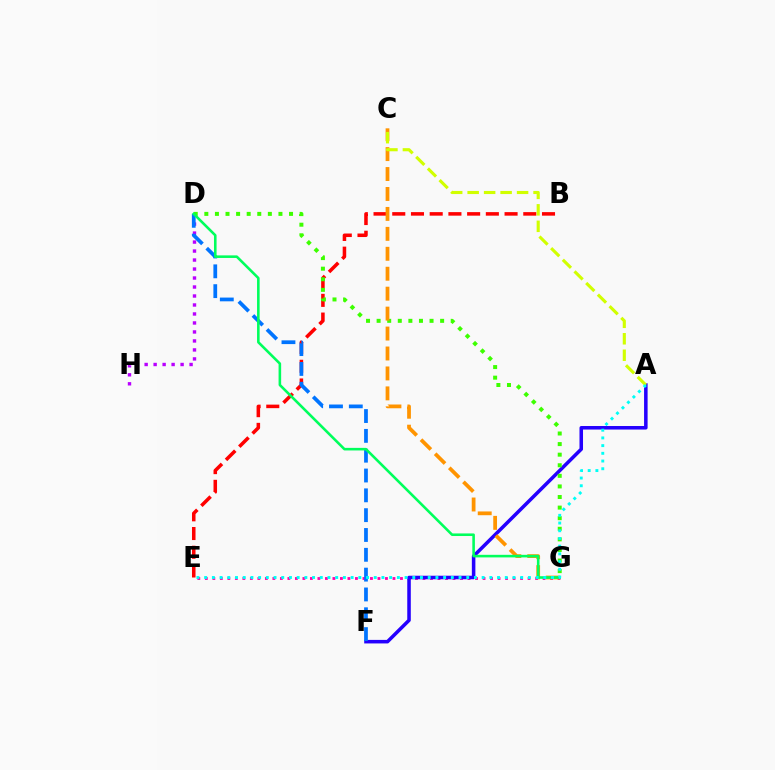{('D', 'H'): [{'color': '#b900ff', 'line_style': 'dotted', 'thickness': 2.44}], ('E', 'G'): [{'color': '#ff00ac', 'line_style': 'dotted', 'thickness': 2.04}], ('B', 'E'): [{'color': '#ff0000', 'line_style': 'dashed', 'thickness': 2.54}], ('A', 'F'): [{'color': '#2500ff', 'line_style': 'solid', 'thickness': 2.54}], ('D', 'G'): [{'color': '#3dff00', 'line_style': 'dotted', 'thickness': 2.88}, {'color': '#00ff5c', 'line_style': 'solid', 'thickness': 1.86}], ('D', 'F'): [{'color': '#0074ff', 'line_style': 'dashed', 'thickness': 2.69}], ('C', 'G'): [{'color': '#ff9400', 'line_style': 'dashed', 'thickness': 2.71}], ('A', 'C'): [{'color': '#d1ff00', 'line_style': 'dashed', 'thickness': 2.24}], ('A', 'E'): [{'color': '#00fff6', 'line_style': 'dotted', 'thickness': 2.09}]}